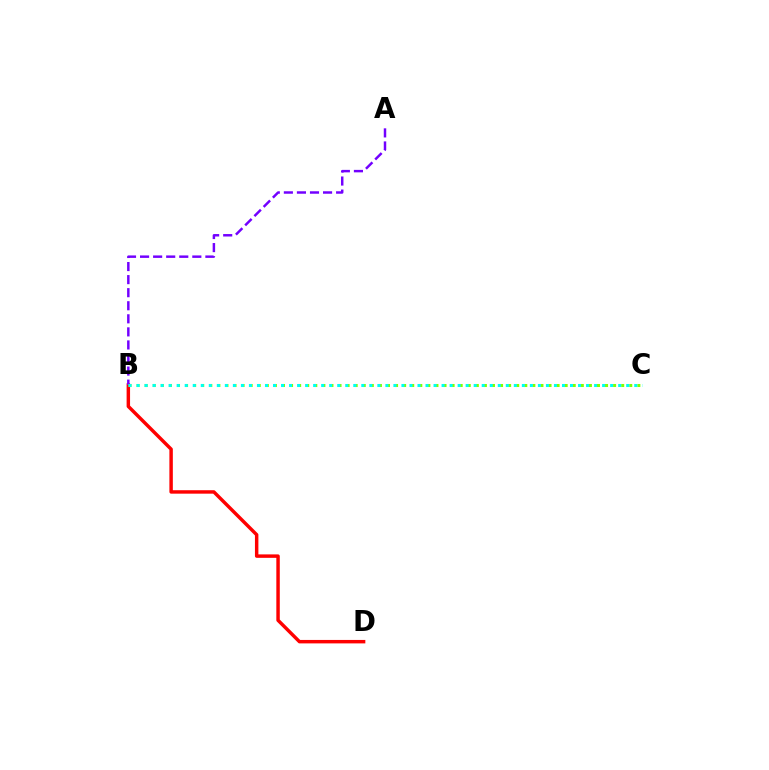{('B', 'D'): [{'color': '#ff0000', 'line_style': 'solid', 'thickness': 2.48}], ('A', 'B'): [{'color': '#7200ff', 'line_style': 'dashed', 'thickness': 1.77}], ('B', 'C'): [{'color': '#84ff00', 'line_style': 'dotted', 'thickness': 2.19}, {'color': '#00fff6', 'line_style': 'dotted', 'thickness': 2.18}]}